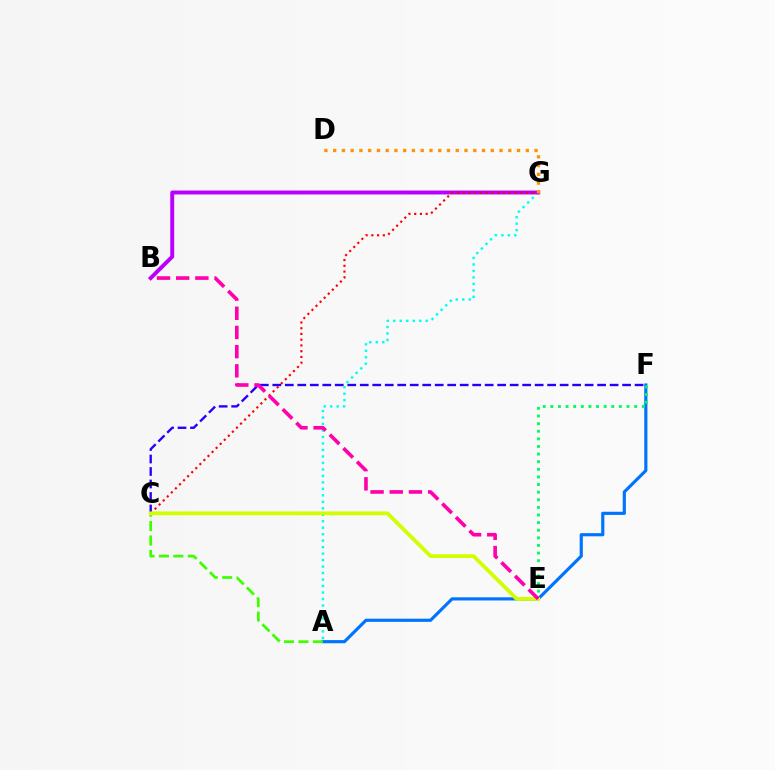{('C', 'F'): [{'color': '#2500ff', 'line_style': 'dashed', 'thickness': 1.7}], ('A', 'G'): [{'color': '#00fff6', 'line_style': 'dotted', 'thickness': 1.76}], ('A', 'F'): [{'color': '#0074ff', 'line_style': 'solid', 'thickness': 2.28}], ('A', 'C'): [{'color': '#3dff00', 'line_style': 'dashed', 'thickness': 1.96}], ('B', 'G'): [{'color': '#b900ff', 'line_style': 'solid', 'thickness': 2.83}], ('C', 'G'): [{'color': '#ff0000', 'line_style': 'dotted', 'thickness': 1.56}], ('E', 'F'): [{'color': '#00ff5c', 'line_style': 'dotted', 'thickness': 2.07}], ('C', 'E'): [{'color': '#d1ff00', 'line_style': 'solid', 'thickness': 2.73}], ('B', 'E'): [{'color': '#ff00ac', 'line_style': 'dashed', 'thickness': 2.61}], ('D', 'G'): [{'color': '#ff9400', 'line_style': 'dotted', 'thickness': 2.38}]}